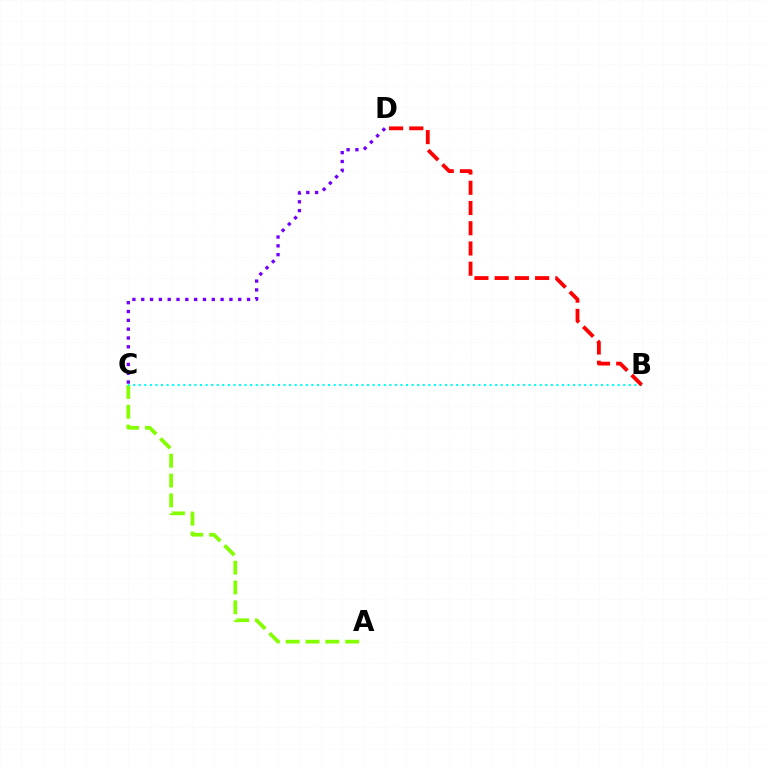{('A', 'C'): [{'color': '#84ff00', 'line_style': 'dashed', 'thickness': 2.69}], ('C', 'D'): [{'color': '#7200ff', 'line_style': 'dotted', 'thickness': 2.4}], ('B', 'C'): [{'color': '#00fff6', 'line_style': 'dotted', 'thickness': 1.51}], ('B', 'D'): [{'color': '#ff0000', 'line_style': 'dashed', 'thickness': 2.75}]}